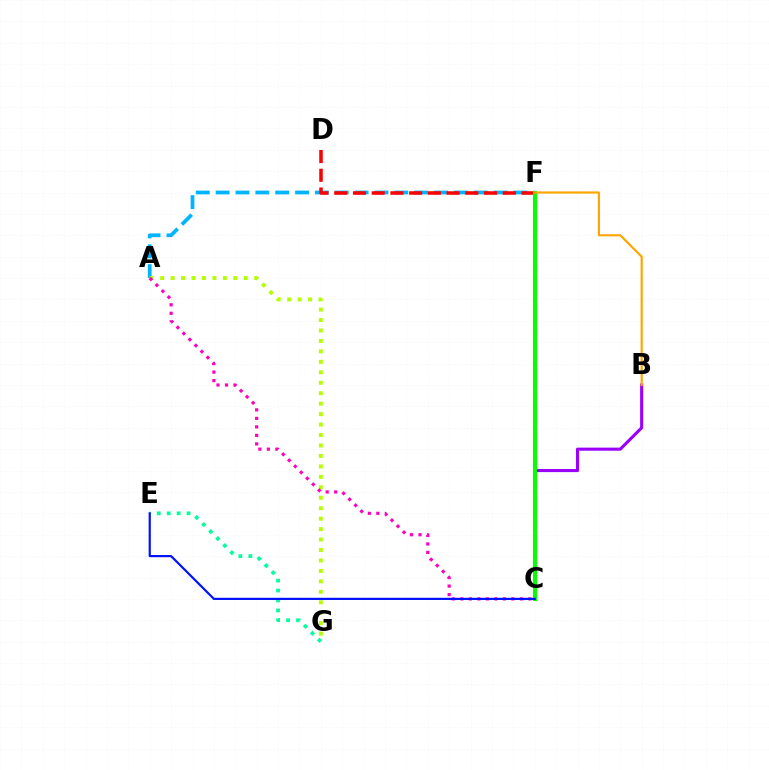{('A', 'F'): [{'color': '#00b5ff', 'line_style': 'dashed', 'thickness': 2.7}], ('D', 'F'): [{'color': '#ff0000', 'line_style': 'dashed', 'thickness': 2.54}], ('A', 'G'): [{'color': '#b3ff00', 'line_style': 'dotted', 'thickness': 2.84}], ('B', 'C'): [{'color': '#9b00ff', 'line_style': 'solid', 'thickness': 2.23}], ('A', 'C'): [{'color': '#ff00bd', 'line_style': 'dotted', 'thickness': 2.31}], ('C', 'F'): [{'color': '#08ff00', 'line_style': 'solid', 'thickness': 2.96}], ('B', 'F'): [{'color': '#ffa500', 'line_style': 'solid', 'thickness': 1.56}], ('E', 'G'): [{'color': '#00ff9d', 'line_style': 'dotted', 'thickness': 2.7}], ('C', 'E'): [{'color': '#0010ff', 'line_style': 'solid', 'thickness': 1.57}]}